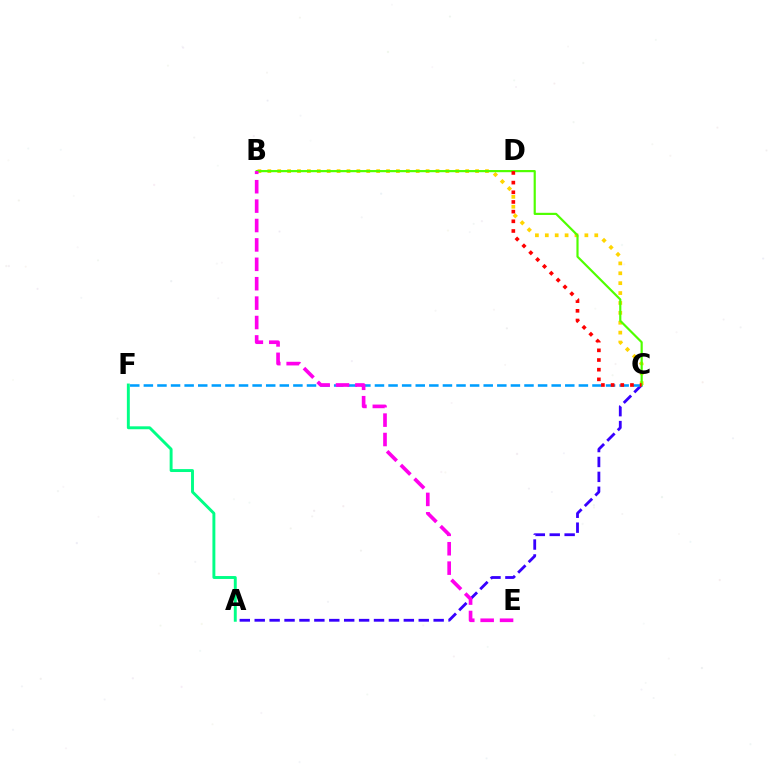{('A', 'F'): [{'color': '#00ff86', 'line_style': 'solid', 'thickness': 2.1}], ('B', 'C'): [{'color': '#ffd500', 'line_style': 'dotted', 'thickness': 2.69}, {'color': '#4fff00', 'line_style': 'solid', 'thickness': 1.57}], ('A', 'C'): [{'color': '#3700ff', 'line_style': 'dashed', 'thickness': 2.03}], ('C', 'F'): [{'color': '#009eff', 'line_style': 'dashed', 'thickness': 1.85}], ('B', 'E'): [{'color': '#ff00ed', 'line_style': 'dashed', 'thickness': 2.64}], ('C', 'D'): [{'color': '#ff0000', 'line_style': 'dotted', 'thickness': 2.63}]}